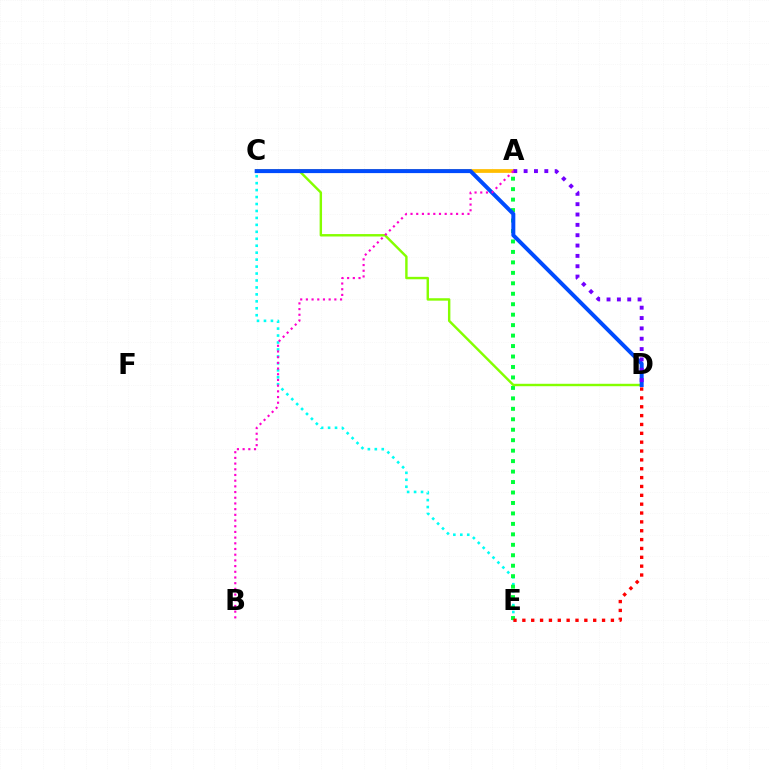{('C', 'E'): [{'color': '#00fff6', 'line_style': 'dotted', 'thickness': 1.89}], ('A', 'C'): [{'color': '#ffbd00', 'line_style': 'solid', 'thickness': 2.7}], ('A', 'E'): [{'color': '#00ff39', 'line_style': 'dotted', 'thickness': 2.84}], ('C', 'D'): [{'color': '#84ff00', 'line_style': 'solid', 'thickness': 1.74}, {'color': '#004bff', 'line_style': 'solid', 'thickness': 2.87}], ('A', 'D'): [{'color': '#7200ff', 'line_style': 'dotted', 'thickness': 2.81}], ('D', 'E'): [{'color': '#ff0000', 'line_style': 'dotted', 'thickness': 2.41}], ('A', 'B'): [{'color': '#ff00cf', 'line_style': 'dotted', 'thickness': 1.55}]}